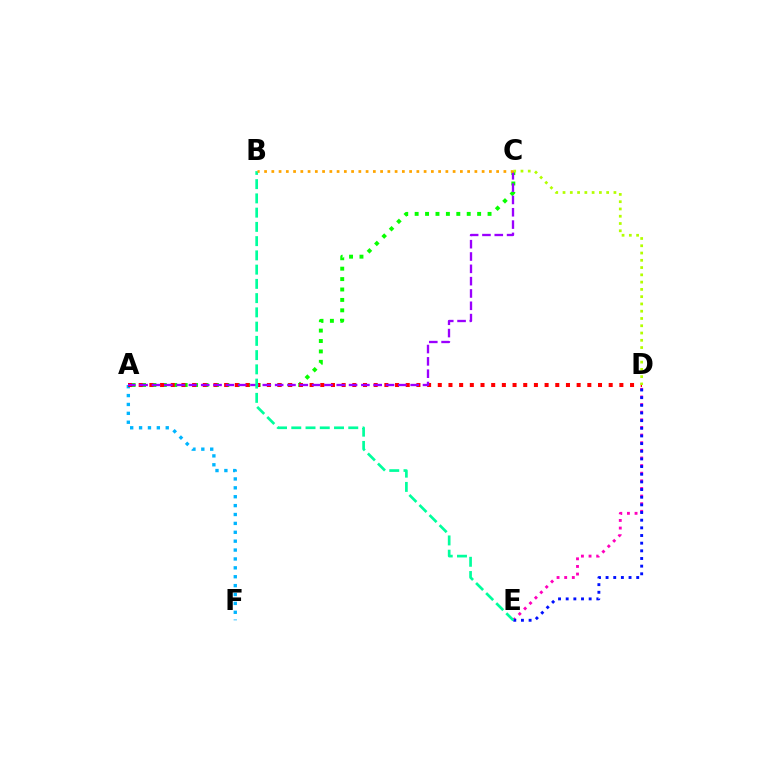{('A', 'F'): [{'color': '#00b5ff', 'line_style': 'dotted', 'thickness': 2.42}], ('D', 'E'): [{'color': '#ff00bd', 'line_style': 'dotted', 'thickness': 2.07}, {'color': '#0010ff', 'line_style': 'dotted', 'thickness': 2.08}], ('A', 'C'): [{'color': '#08ff00', 'line_style': 'dotted', 'thickness': 2.83}, {'color': '#9b00ff', 'line_style': 'dashed', 'thickness': 1.67}], ('A', 'D'): [{'color': '#ff0000', 'line_style': 'dotted', 'thickness': 2.9}], ('C', 'D'): [{'color': '#b3ff00', 'line_style': 'dotted', 'thickness': 1.98}], ('B', 'E'): [{'color': '#00ff9d', 'line_style': 'dashed', 'thickness': 1.94}], ('B', 'C'): [{'color': '#ffa500', 'line_style': 'dotted', 'thickness': 1.97}]}